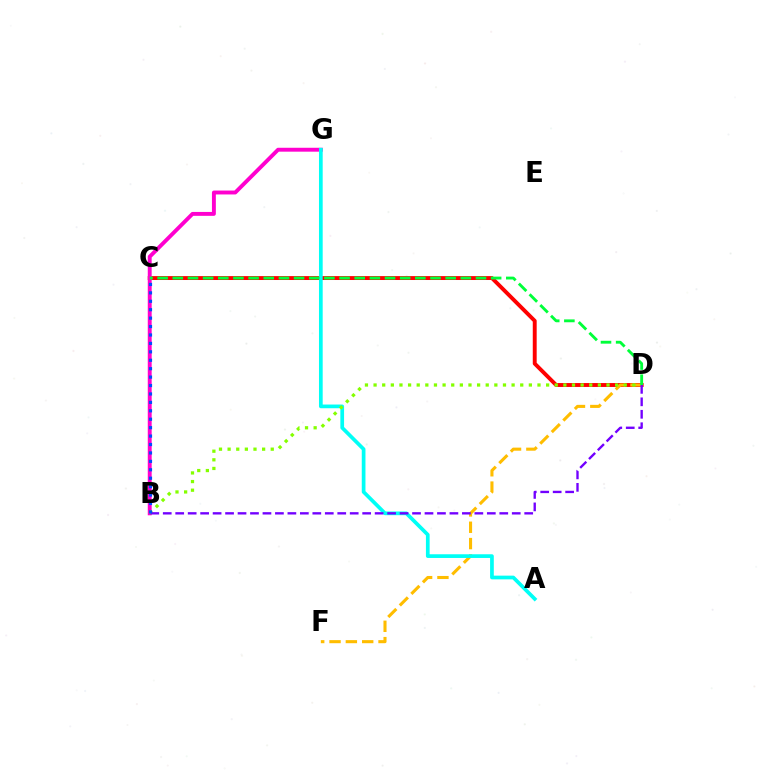{('C', 'D'): [{'color': '#ff0000', 'line_style': 'solid', 'thickness': 2.81}, {'color': '#00ff39', 'line_style': 'dashed', 'thickness': 2.06}], ('B', 'G'): [{'color': '#ff00cf', 'line_style': 'solid', 'thickness': 2.81}], ('D', 'F'): [{'color': '#ffbd00', 'line_style': 'dashed', 'thickness': 2.22}], ('A', 'G'): [{'color': '#00fff6', 'line_style': 'solid', 'thickness': 2.67}], ('B', 'D'): [{'color': '#84ff00', 'line_style': 'dotted', 'thickness': 2.34}, {'color': '#7200ff', 'line_style': 'dashed', 'thickness': 1.69}], ('B', 'C'): [{'color': '#004bff', 'line_style': 'dotted', 'thickness': 2.29}]}